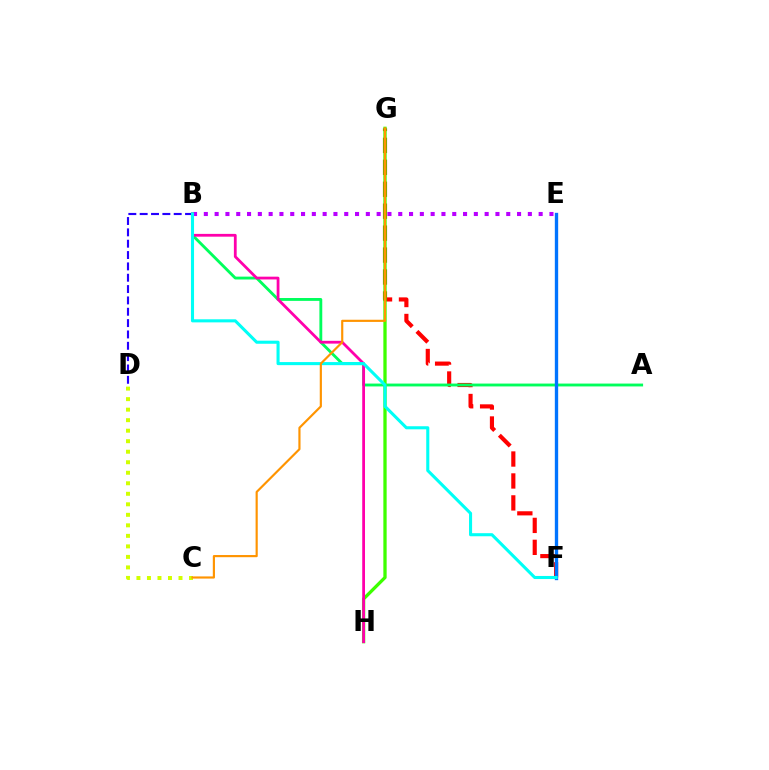{('C', 'D'): [{'color': '#d1ff00', 'line_style': 'dotted', 'thickness': 2.86}], ('F', 'G'): [{'color': '#ff0000', 'line_style': 'dashed', 'thickness': 2.98}], ('A', 'B'): [{'color': '#00ff5c', 'line_style': 'solid', 'thickness': 2.06}], ('B', 'D'): [{'color': '#2500ff', 'line_style': 'dashed', 'thickness': 1.54}], ('E', 'F'): [{'color': '#0074ff', 'line_style': 'solid', 'thickness': 2.41}], ('G', 'H'): [{'color': '#3dff00', 'line_style': 'solid', 'thickness': 2.37}], ('B', 'H'): [{'color': '#ff00ac', 'line_style': 'solid', 'thickness': 2.0}], ('B', 'E'): [{'color': '#b900ff', 'line_style': 'dotted', 'thickness': 2.93}], ('B', 'F'): [{'color': '#00fff6', 'line_style': 'solid', 'thickness': 2.21}], ('C', 'G'): [{'color': '#ff9400', 'line_style': 'solid', 'thickness': 1.56}]}